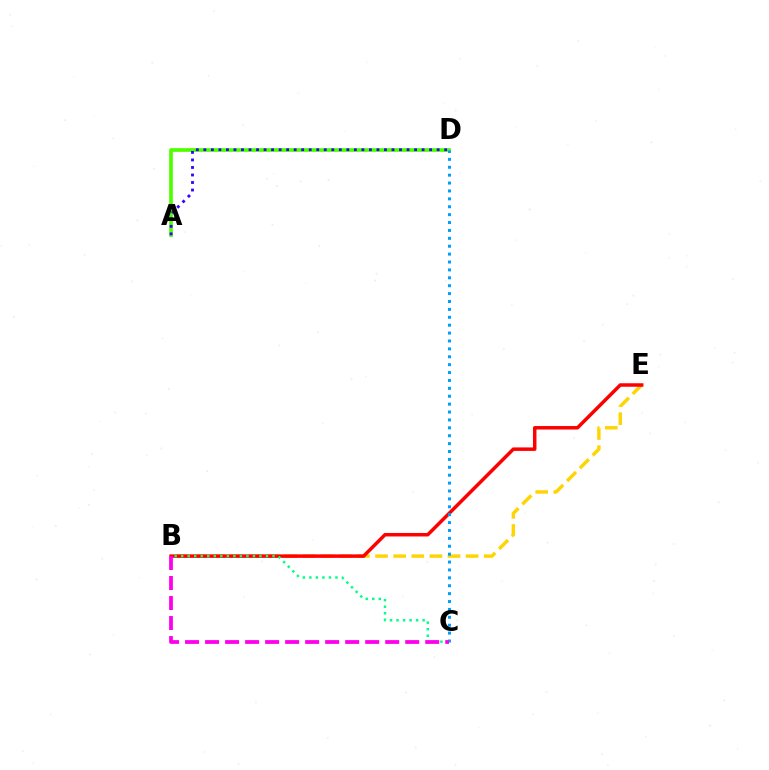{('B', 'E'): [{'color': '#ffd500', 'line_style': 'dashed', 'thickness': 2.46}, {'color': '#ff0000', 'line_style': 'solid', 'thickness': 2.51}], ('A', 'D'): [{'color': '#4fff00', 'line_style': 'solid', 'thickness': 2.66}, {'color': '#3700ff', 'line_style': 'dotted', 'thickness': 2.04}], ('C', 'D'): [{'color': '#009eff', 'line_style': 'dotted', 'thickness': 2.15}], ('B', 'C'): [{'color': '#00ff86', 'line_style': 'dotted', 'thickness': 1.77}, {'color': '#ff00ed', 'line_style': 'dashed', 'thickness': 2.72}]}